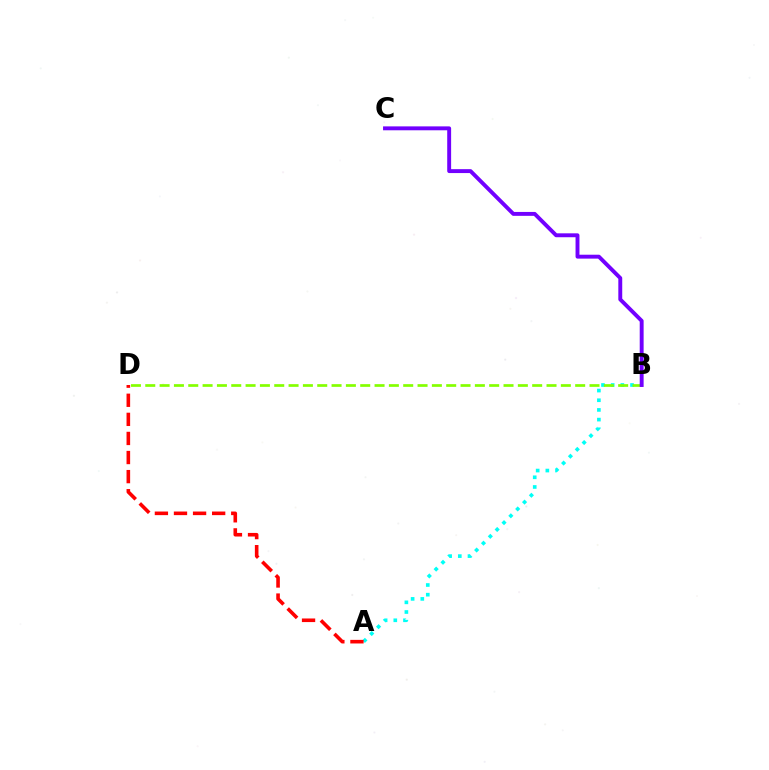{('A', 'B'): [{'color': '#00fff6', 'line_style': 'dotted', 'thickness': 2.63}], ('B', 'D'): [{'color': '#84ff00', 'line_style': 'dashed', 'thickness': 1.95}], ('B', 'C'): [{'color': '#7200ff', 'line_style': 'solid', 'thickness': 2.81}], ('A', 'D'): [{'color': '#ff0000', 'line_style': 'dashed', 'thickness': 2.59}]}